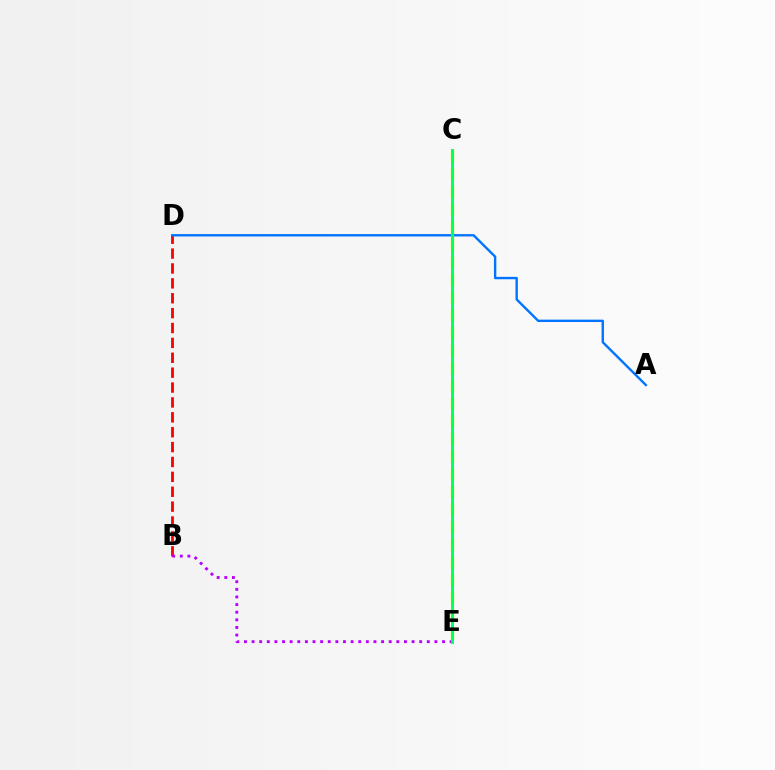{('B', 'D'): [{'color': '#ff0000', 'line_style': 'dashed', 'thickness': 2.02}], ('A', 'D'): [{'color': '#0074ff', 'line_style': 'solid', 'thickness': 1.71}], ('C', 'E'): [{'color': '#d1ff00', 'line_style': 'dashed', 'thickness': 2.4}, {'color': '#00ff5c', 'line_style': 'solid', 'thickness': 2.09}], ('B', 'E'): [{'color': '#b900ff', 'line_style': 'dotted', 'thickness': 2.07}]}